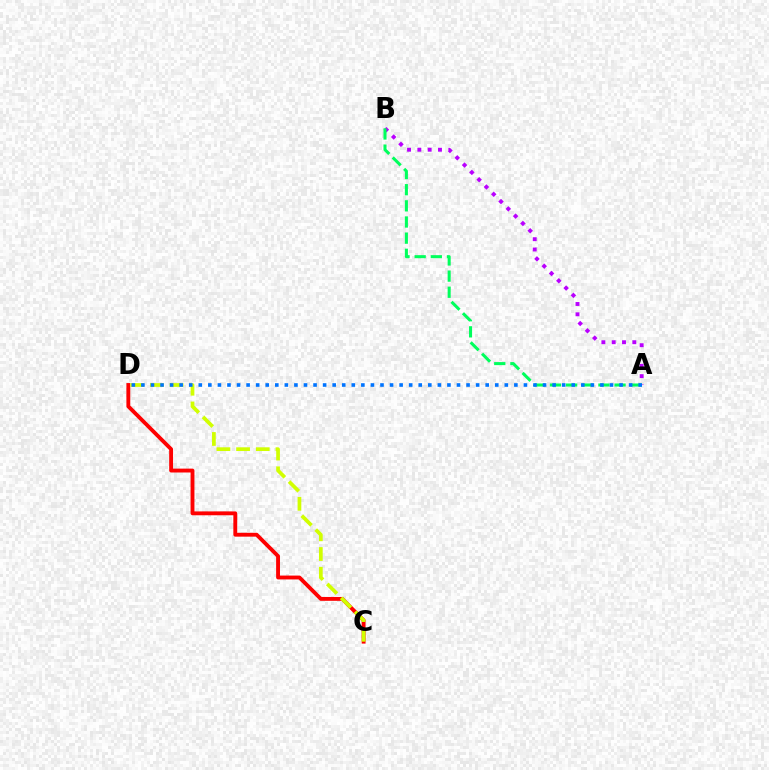{('C', 'D'): [{'color': '#ff0000', 'line_style': 'solid', 'thickness': 2.78}, {'color': '#d1ff00', 'line_style': 'dashed', 'thickness': 2.68}], ('A', 'B'): [{'color': '#b900ff', 'line_style': 'dotted', 'thickness': 2.8}, {'color': '#00ff5c', 'line_style': 'dashed', 'thickness': 2.19}], ('A', 'D'): [{'color': '#0074ff', 'line_style': 'dotted', 'thickness': 2.6}]}